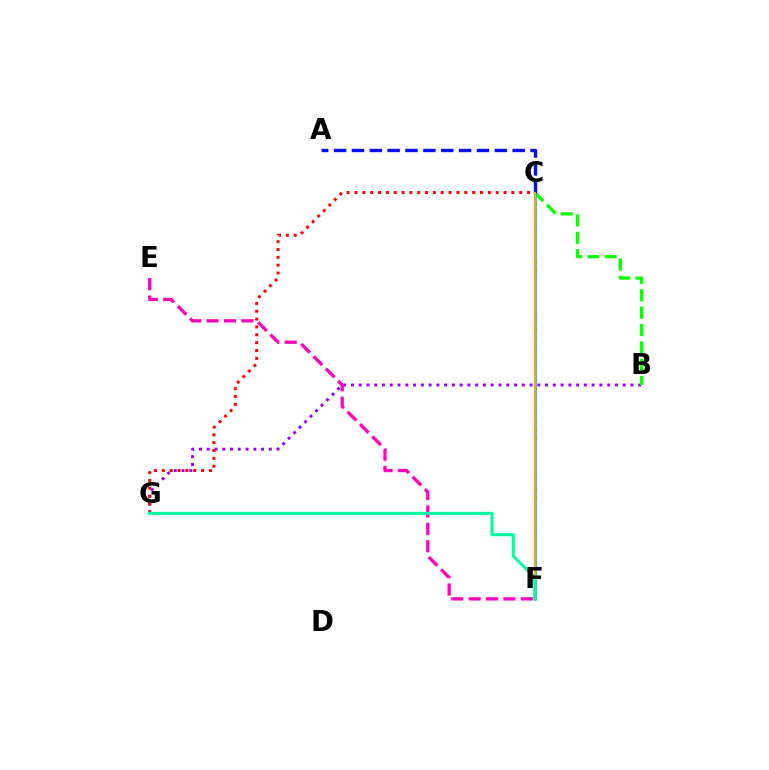{('B', 'G'): [{'color': '#9b00ff', 'line_style': 'dotted', 'thickness': 2.11}], ('C', 'F'): [{'color': '#b3ff00', 'line_style': 'dotted', 'thickness': 2.28}, {'color': '#00b5ff', 'line_style': 'solid', 'thickness': 1.88}, {'color': '#ffa500', 'line_style': 'solid', 'thickness': 1.54}], ('B', 'C'): [{'color': '#08ff00', 'line_style': 'dashed', 'thickness': 2.36}], ('C', 'G'): [{'color': '#ff0000', 'line_style': 'dotted', 'thickness': 2.13}], ('A', 'C'): [{'color': '#0010ff', 'line_style': 'dashed', 'thickness': 2.43}], ('E', 'F'): [{'color': '#ff00bd', 'line_style': 'dashed', 'thickness': 2.36}], ('F', 'G'): [{'color': '#00ff9d', 'line_style': 'solid', 'thickness': 2.18}]}